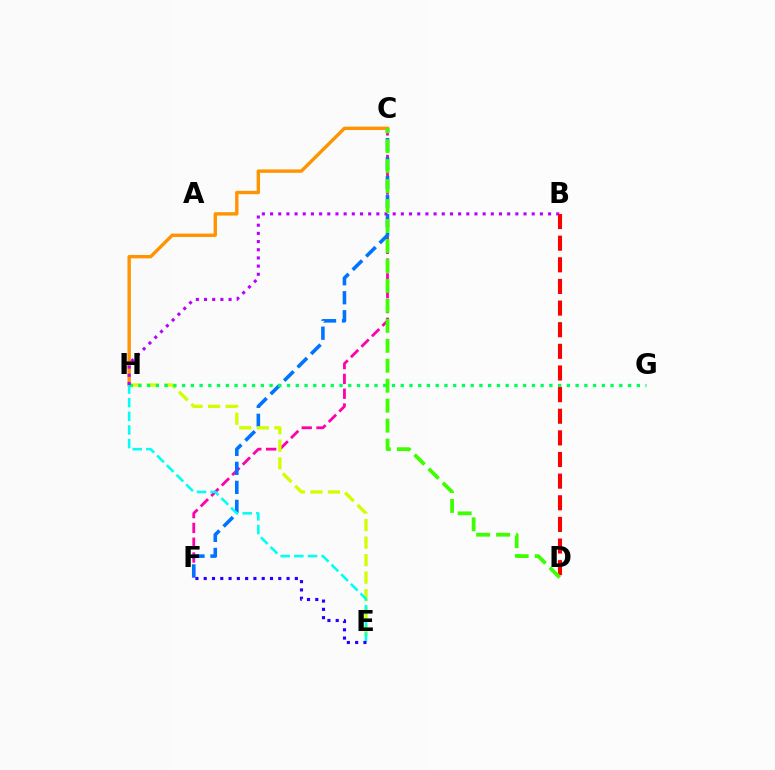{('C', 'F'): [{'color': '#ff00ac', 'line_style': 'dashed', 'thickness': 2.01}, {'color': '#0074ff', 'line_style': 'dashed', 'thickness': 2.58}], ('E', 'H'): [{'color': '#d1ff00', 'line_style': 'dashed', 'thickness': 2.38}, {'color': '#00fff6', 'line_style': 'dashed', 'thickness': 1.85}], ('C', 'H'): [{'color': '#ff9400', 'line_style': 'solid', 'thickness': 2.43}], ('G', 'H'): [{'color': '#00ff5c', 'line_style': 'dotted', 'thickness': 2.38}], ('B', 'H'): [{'color': '#b900ff', 'line_style': 'dotted', 'thickness': 2.22}], ('E', 'F'): [{'color': '#2500ff', 'line_style': 'dotted', 'thickness': 2.25}], ('B', 'D'): [{'color': '#ff0000', 'line_style': 'dashed', 'thickness': 2.94}], ('C', 'D'): [{'color': '#3dff00', 'line_style': 'dashed', 'thickness': 2.71}]}